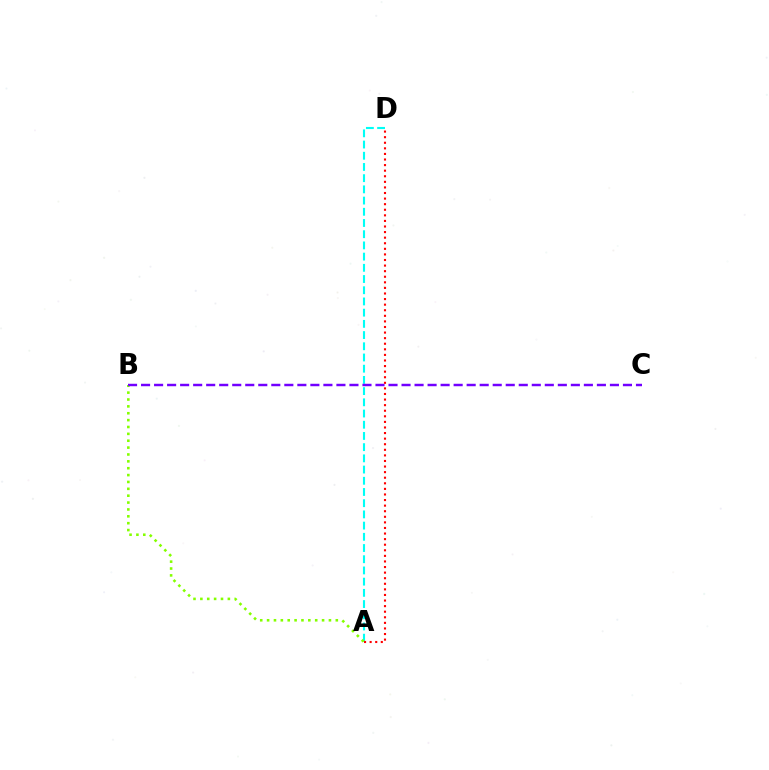{('A', 'D'): [{'color': '#00fff6', 'line_style': 'dashed', 'thickness': 1.52}, {'color': '#ff0000', 'line_style': 'dotted', 'thickness': 1.52}], ('A', 'B'): [{'color': '#84ff00', 'line_style': 'dotted', 'thickness': 1.87}], ('B', 'C'): [{'color': '#7200ff', 'line_style': 'dashed', 'thickness': 1.77}]}